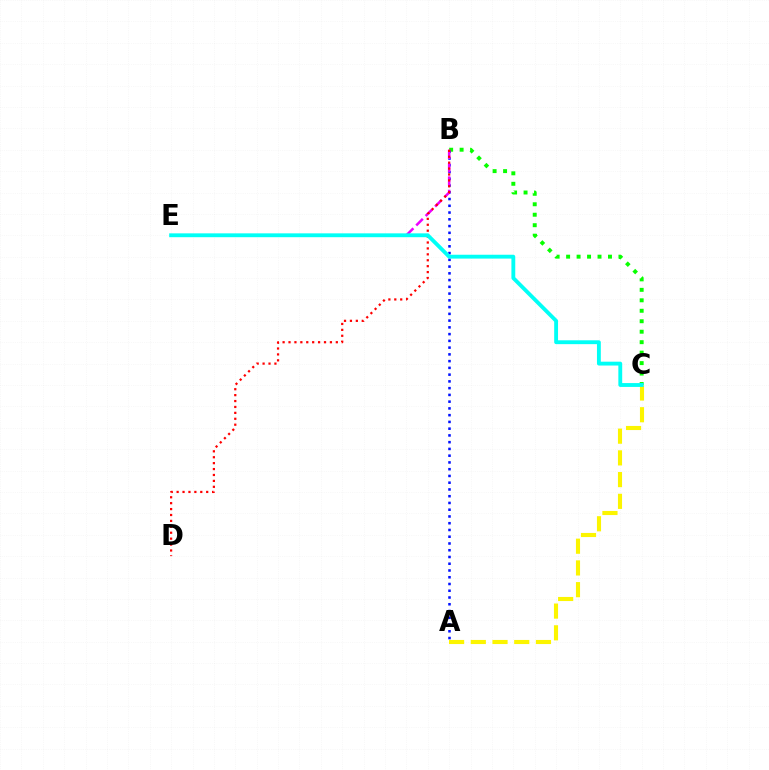{('B', 'C'): [{'color': '#08ff00', 'line_style': 'dotted', 'thickness': 2.84}], ('A', 'B'): [{'color': '#0010ff', 'line_style': 'dotted', 'thickness': 1.83}], ('B', 'E'): [{'color': '#ee00ff', 'line_style': 'dashed', 'thickness': 1.81}], ('B', 'D'): [{'color': '#ff0000', 'line_style': 'dotted', 'thickness': 1.61}], ('A', 'C'): [{'color': '#fcf500', 'line_style': 'dashed', 'thickness': 2.95}], ('C', 'E'): [{'color': '#00fff6', 'line_style': 'solid', 'thickness': 2.77}]}